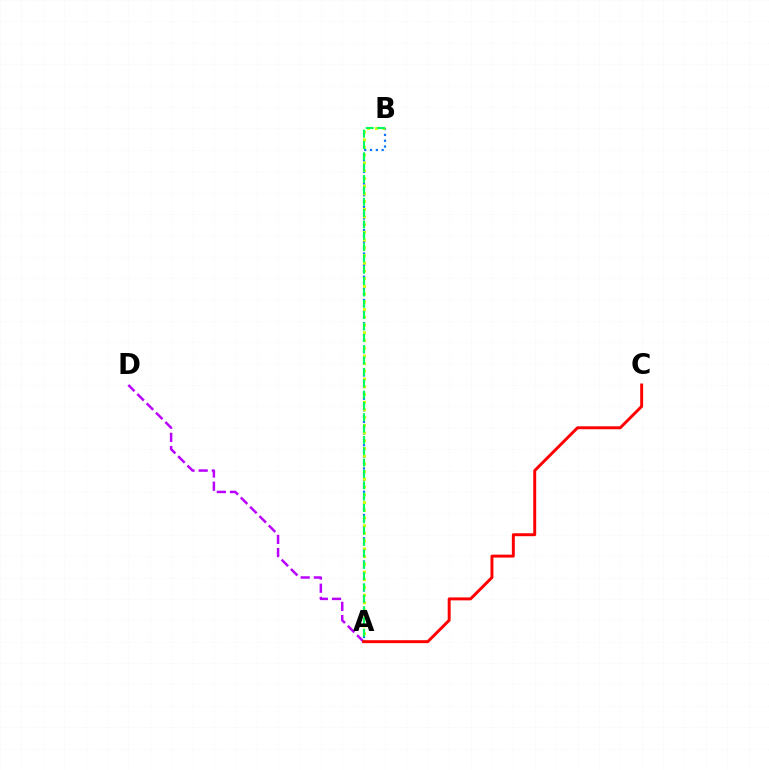{('A', 'D'): [{'color': '#b900ff', 'line_style': 'dashed', 'thickness': 1.79}], ('A', 'B'): [{'color': '#0074ff', 'line_style': 'dotted', 'thickness': 1.58}, {'color': '#d1ff00', 'line_style': 'dotted', 'thickness': 2.1}, {'color': '#00ff5c', 'line_style': 'dashed', 'thickness': 1.54}], ('A', 'C'): [{'color': '#ff0000', 'line_style': 'solid', 'thickness': 2.12}]}